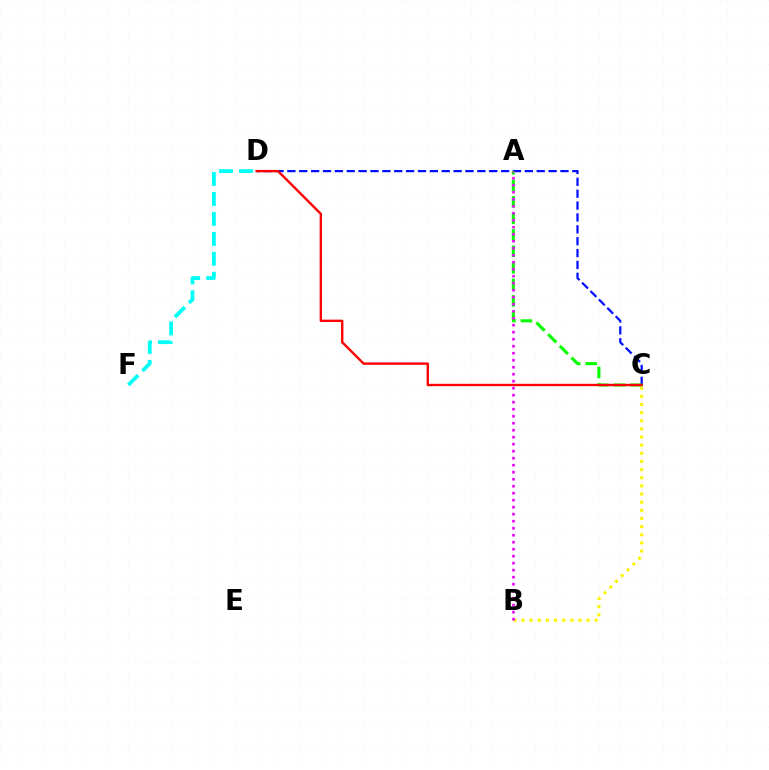{('B', 'C'): [{'color': '#fcf500', 'line_style': 'dotted', 'thickness': 2.21}], ('D', 'F'): [{'color': '#00fff6', 'line_style': 'dashed', 'thickness': 2.71}], ('C', 'D'): [{'color': '#0010ff', 'line_style': 'dashed', 'thickness': 1.61}, {'color': '#ff0000', 'line_style': 'solid', 'thickness': 1.71}], ('A', 'C'): [{'color': '#08ff00', 'line_style': 'dashed', 'thickness': 2.24}], ('A', 'B'): [{'color': '#ee00ff', 'line_style': 'dotted', 'thickness': 1.9}]}